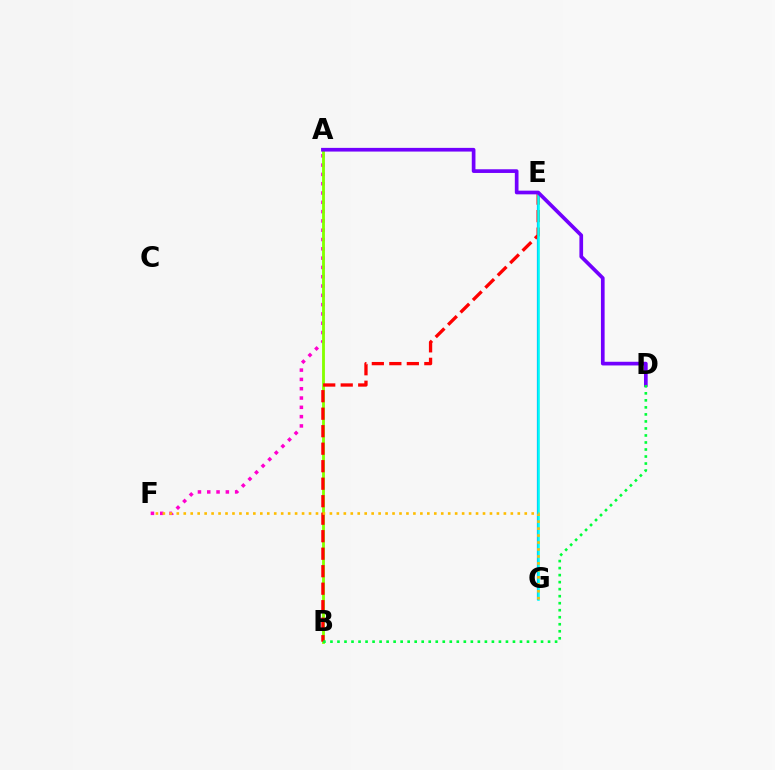{('E', 'G'): [{'color': '#004bff', 'line_style': 'solid', 'thickness': 1.56}, {'color': '#00fff6', 'line_style': 'solid', 'thickness': 1.83}], ('A', 'F'): [{'color': '#ff00cf', 'line_style': 'dotted', 'thickness': 2.53}], ('A', 'B'): [{'color': '#84ff00', 'line_style': 'solid', 'thickness': 2.05}], ('B', 'E'): [{'color': '#ff0000', 'line_style': 'dashed', 'thickness': 2.38}], ('F', 'G'): [{'color': '#ffbd00', 'line_style': 'dotted', 'thickness': 1.89}], ('A', 'D'): [{'color': '#7200ff', 'line_style': 'solid', 'thickness': 2.65}], ('B', 'D'): [{'color': '#00ff39', 'line_style': 'dotted', 'thickness': 1.91}]}